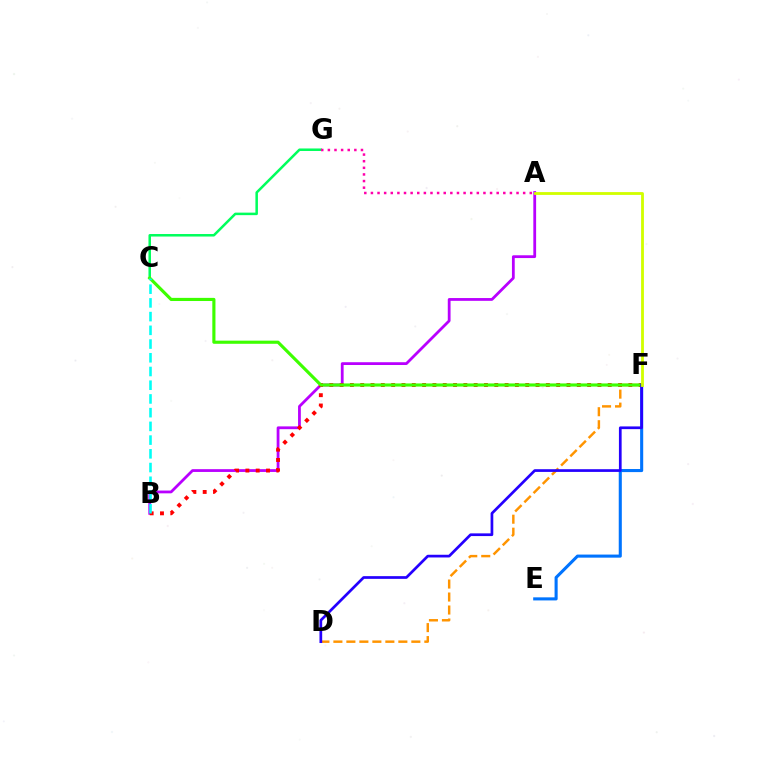{('C', 'G'): [{'color': '#00ff5c', 'line_style': 'solid', 'thickness': 1.81}], ('D', 'F'): [{'color': '#ff9400', 'line_style': 'dashed', 'thickness': 1.77}, {'color': '#2500ff', 'line_style': 'solid', 'thickness': 1.95}], ('E', 'F'): [{'color': '#0074ff', 'line_style': 'solid', 'thickness': 2.22}], ('A', 'B'): [{'color': '#b900ff', 'line_style': 'solid', 'thickness': 2.01}], ('B', 'F'): [{'color': '#ff0000', 'line_style': 'dotted', 'thickness': 2.8}], ('C', 'F'): [{'color': '#3dff00', 'line_style': 'solid', 'thickness': 2.26}], ('A', 'G'): [{'color': '#ff00ac', 'line_style': 'dotted', 'thickness': 1.8}], ('B', 'C'): [{'color': '#00fff6', 'line_style': 'dashed', 'thickness': 1.86}], ('A', 'F'): [{'color': '#d1ff00', 'line_style': 'solid', 'thickness': 2.03}]}